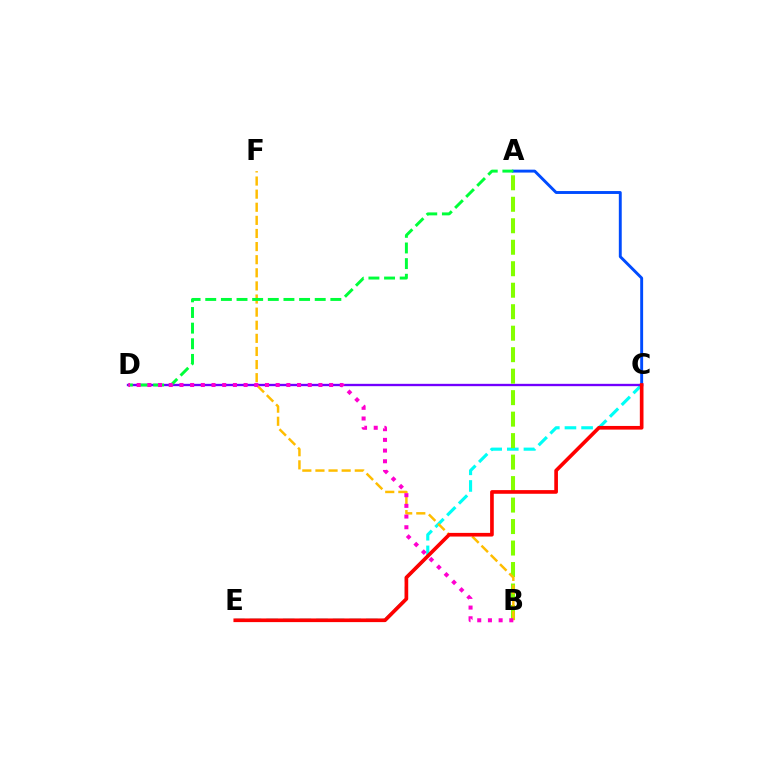{('C', 'E'): [{'color': '#00fff6', 'line_style': 'dashed', 'thickness': 2.26}, {'color': '#ff0000', 'line_style': 'solid', 'thickness': 2.64}], ('A', 'C'): [{'color': '#004bff', 'line_style': 'solid', 'thickness': 2.09}], ('C', 'D'): [{'color': '#7200ff', 'line_style': 'solid', 'thickness': 1.69}], ('A', 'B'): [{'color': '#84ff00', 'line_style': 'dashed', 'thickness': 2.92}], ('B', 'F'): [{'color': '#ffbd00', 'line_style': 'dashed', 'thickness': 1.78}], ('A', 'D'): [{'color': '#00ff39', 'line_style': 'dashed', 'thickness': 2.12}], ('B', 'D'): [{'color': '#ff00cf', 'line_style': 'dotted', 'thickness': 2.9}]}